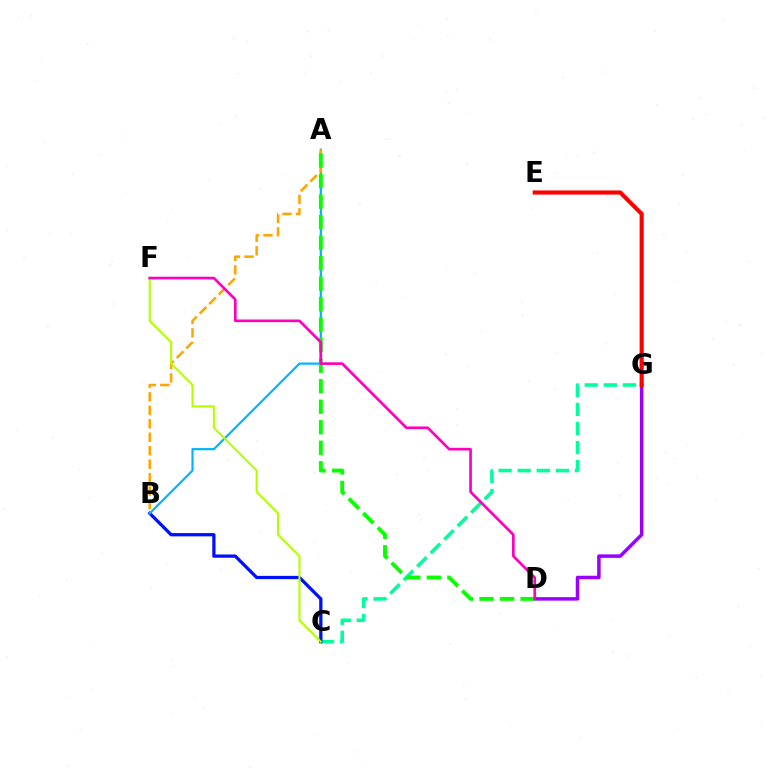{('C', 'G'): [{'color': '#00ff9d', 'line_style': 'dashed', 'thickness': 2.59}], ('D', 'G'): [{'color': '#9b00ff', 'line_style': 'solid', 'thickness': 2.53}], ('B', 'C'): [{'color': '#0010ff', 'line_style': 'solid', 'thickness': 2.35}], ('A', 'B'): [{'color': '#00b5ff', 'line_style': 'solid', 'thickness': 1.59}, {'color': '#ffa500', 'line_style': 'dashed', 'thickness': 1.83}], ('C', 'F'): [{'color': '#b3ff00', 'line_style': 'solid', 'thickness': 1.51}], ('A', 'D'): [{'color': '#08ff00', 'line_style': 'dashed', 'thickness': 2.79}], ('D', 'F'): [{'color': '#ff00bd', 'line_style': 'solid', 'thickness': 1.92}], ('E', 'G'): [{'color': '#ff0000', 'line_style': 'solid', 'thickness': 2.98}]}